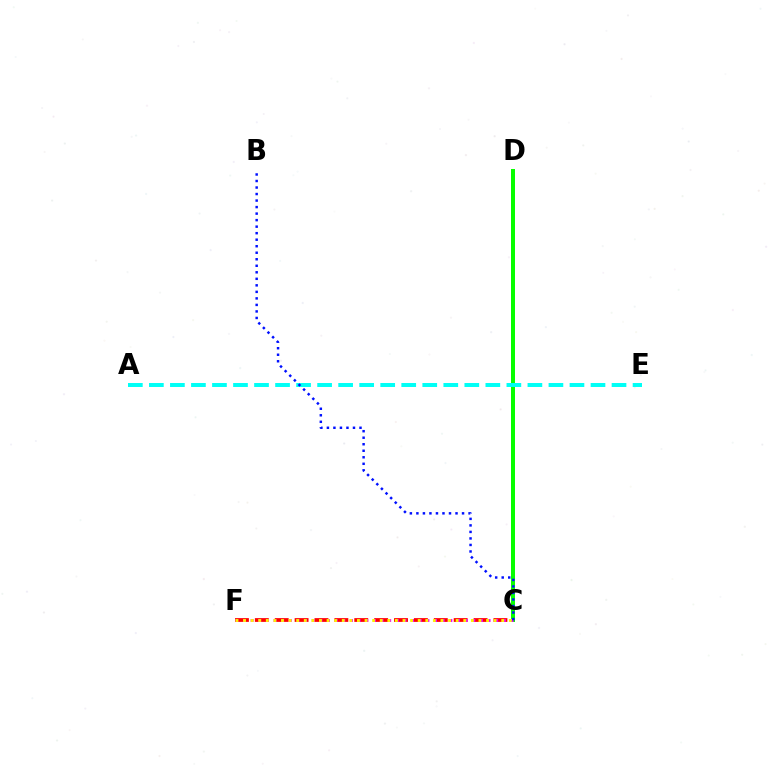{('C', 'F'): [{'color': '#ff0000', 'line_style': 'dashed', 'thickness': 2.7}, {'color': '#ee00ff', 'line_style': 'dotted', 'thickness': 2.08}, {'color': '#fcf500', 'line_style': 'dotted', 'thickness': 2.06}], ('C', 'D'): [{'color': '#08ff00', 'line_style': 'solid', 'thickness': 2.88}], ('A', 'E'): [{'color': '#00fff6', 'line_style': 'dashed', 'thickness': 2.86}], ('B', 'C'): [{'color': '#0010ff', 'line_style': 'dotted', 'thickness': 1.77}]}